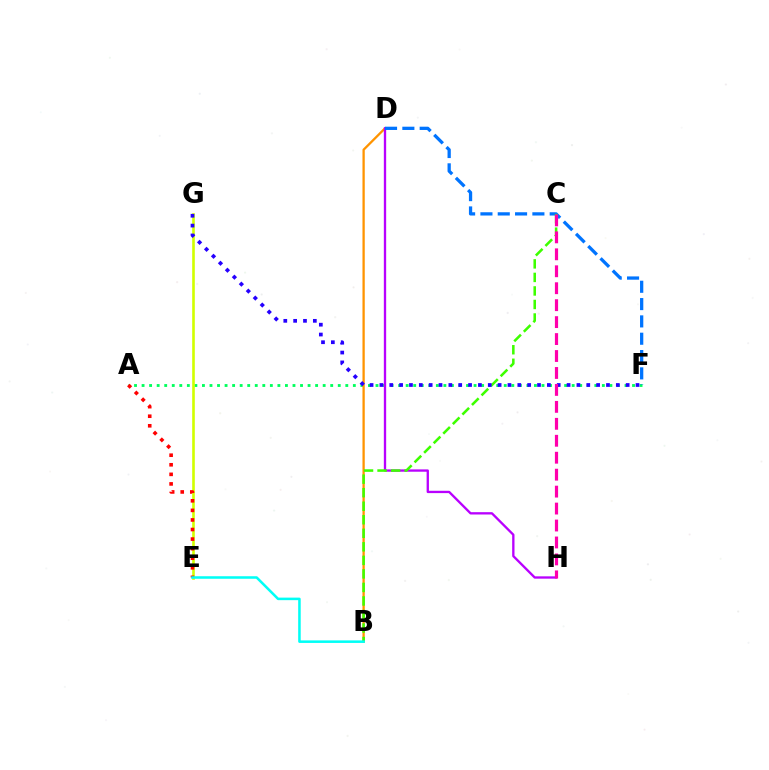{('A', 'F'): [{'color': '#00ff5c', 'line_style': 'dotted', 'thickness': 2.05}], ('B', 'D'): [{'color': '#ff9400', 'line_style': 'solid', 'thickness': 1.65}], ('E', 'G'): [{'color': '#d1ff00', 'line_style': 'solid', 'thickness': 1.89}], ('D', 'H'): [{'color': '#b900ff', 'line_style': 'solid', 'thickness': 1.68}], ('A', 'E'): [{'color': '#ff0000', 'line_style': 'dotted', 'thickness': 2.6}], ('D', 'F'): [{'color': '#0074ff', 'line_style': 'dashed', 'thickness': 2.35}], ('B', 'C'): [{'color': '#3dff00', 'line_style': 'dashed', 'thickness': 1.84}], ('F', 'G'): [{'color': '#2500ff', 'line_style': 'dotted', 'thickness': 2.68}], ('C', 'H'): [{'color': '#ff00ac', 'line_style': 'dashed', 'thickness': 2.3}], ('B', 'E'): [{'color': '#00fff6', 'line_style': 'solid', 'thickness': 1.83}]}